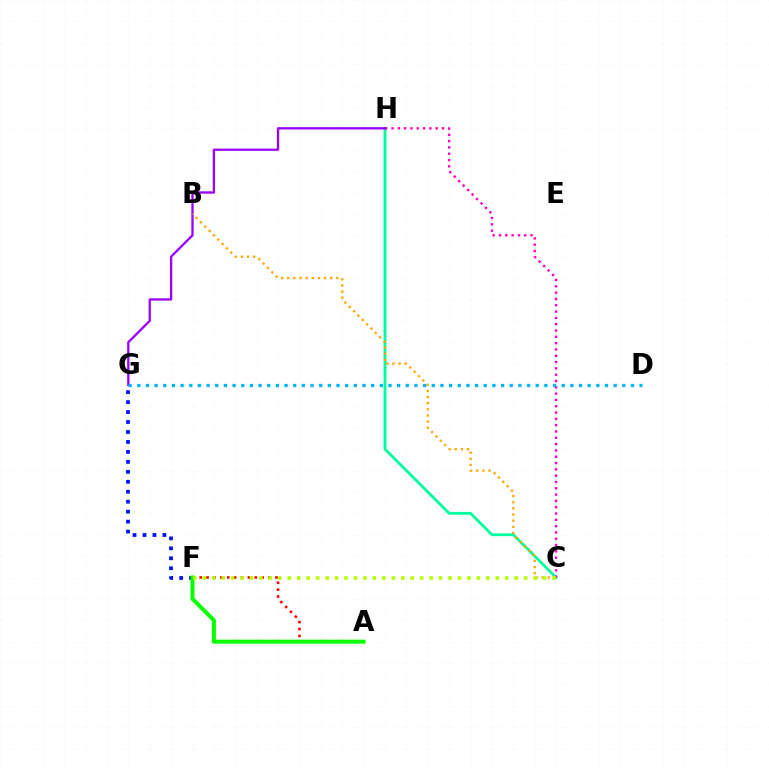{('F', 'G'): [{'color': '#0010ff', 'line_style': 'dotted', 'thickness': 2.71}], ('A', 'F'): [{'color': '#ff0000', 'line_style': 'dotted', 'thickness': 1.87}, {'color': '#08ff00', 'line_style': 'solid', 'thickness': 2.88}], ('C', 'H'): [{'color': '#00ff9d', 'line_style': 'solid', 'thickness': 2.03}, {'color': '#ff00bd', 'line_style': 'dotted', 'thickness': 1.71}], ('G', 'H'): [{'color': '#9b00ff', 'line_style': 'solid', 'thickness': 1.67}], ('B', 'C'): [{'color': '#ffa500', 'line_style': 'dotted', 'thickness': 1.67}], ('D', 'G'): [{'color': '#00b5ff', 'line_style': 'dotted', 'thickness': 2.35}], ('C', 'F'): [{'color': '#b3ff00', 'line_style': 'dotted', 'thickness': 2.57}]}